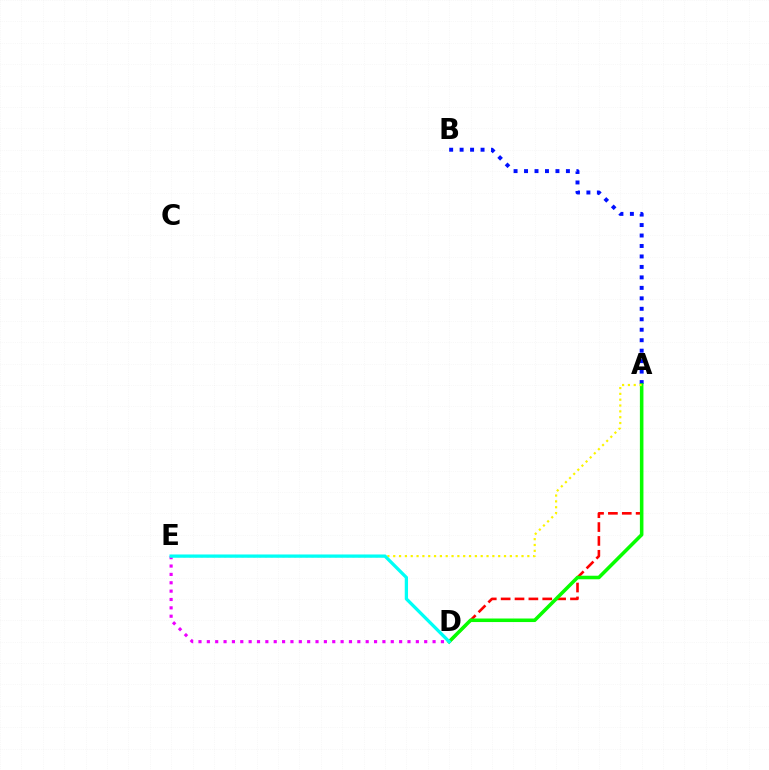{('A', 'B'): [{'color': '#0010ff', 'line_style': 'dotted', 'thickness': 2.84}], ('A', 'D'): [{'color': '#ff0000', 'line_style': 'dashed', 'thickness': 1.88}, {'color': '#08ff00', 'line_style': 'solid', 'thickness': 2.56}], ('D', 'E'): [{'color': '#ee00ff', 'line_style': 'dotted', 'thickness': 2.27}, {'color': '#00fff6', 'line_style': 'solid', 'thickness': 2.37}], ('A', 'E'): [{'color': '#fcf500', 'line_style': 'dotted', 'thickness': 1.58}]}